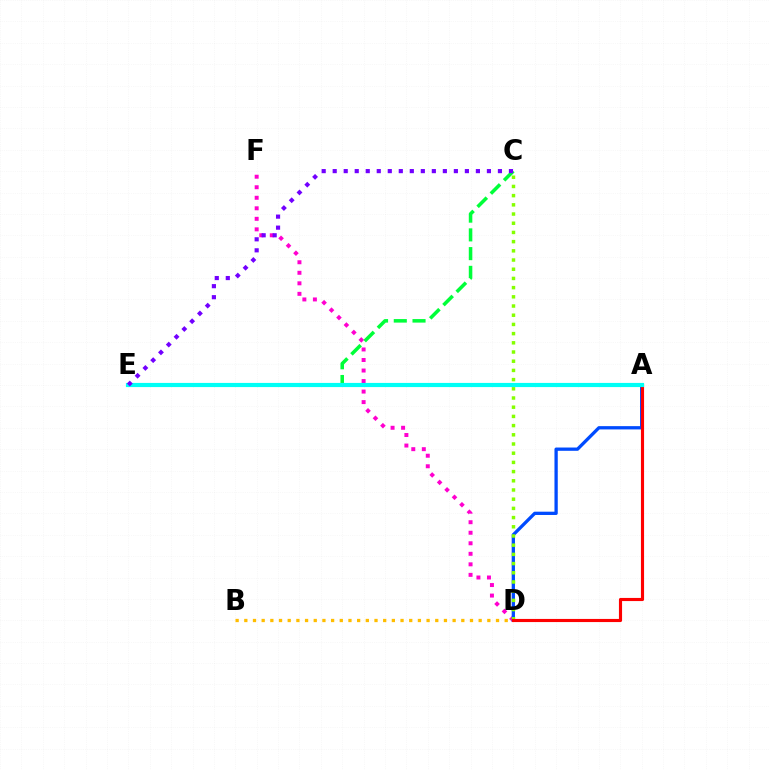{('D', 'F'): [{'color': '#ff00cf', 'line_style': 'dotted', 'thickness': 2.86}], ('C', 'E'): [{'color': '#00ff39', 'line_style': 'dashed', 'thickness': 2.55}, {'color': '#7200ff', 'line_style': 'dotted', 'thickness': 2.99}], ('A', 'D'): [{'color': '#004bff', 'line_style': 'solid', 'thickness': 2.37}, {'color': '#ff0000', 'line_style': 'solid', 'thickness': 2.26}], ('B', 'D'): [{'color': '#ffbd00', 'line_style': 'dotted', 'thickness': 2.36}], ('C', 'D'): [{'color': '#84ff00', 'line_style': 'dotted', 'thickness': 2.5}], ('A', 'E'): [{'color': '#00fff6', 'line_style': 'solid', 'thickness': 3.0}]}